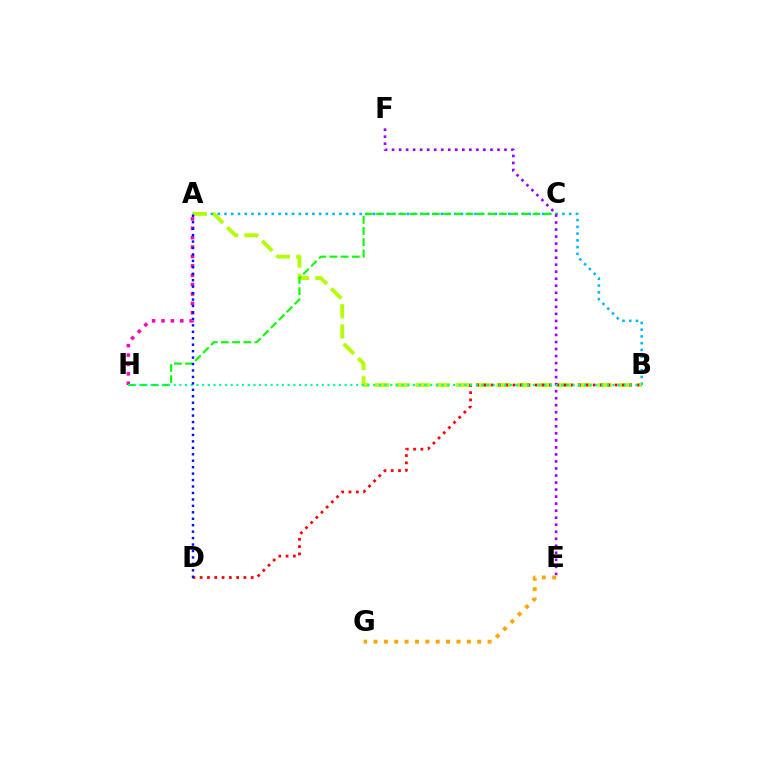{('A', 'B'): [{'color': '#00b5ff', 'line_style': 'dotted', 'thickness': 1.84}, {'color': '#b3ff00', 'line_style': 'dashed', 'thickness': 2.75}], ('C', 'H'): [{'color': '#08ff00', 'line_style': 'dashed', 'thickness': 1.52}], ('E', 'F'): [{'color': '#9b00ff', 'line_style': 'dotted', 'thickness': 1.91}], ('B', 'D'): [{'color': '#ff0000', 'line_style': 'dotted', 'thickness': 1.98}], ('A', 'H'): [{'color': '#ff00bd', 'line_style': 'dotted', 'thickness': 2.55}], ('E', 'G'): [{'color': '#ffa500', 'line_style': 'dotted', 'thickness': 2.82}], ('B', 'H'): [{'color': '#00ff9d', 'line_style': 'dotted', 'thickness': 1.55}], ('A', 'D'): [{'color': '#0010ff', 'line_style': 'dotted', 'thickness': 1.75}]}